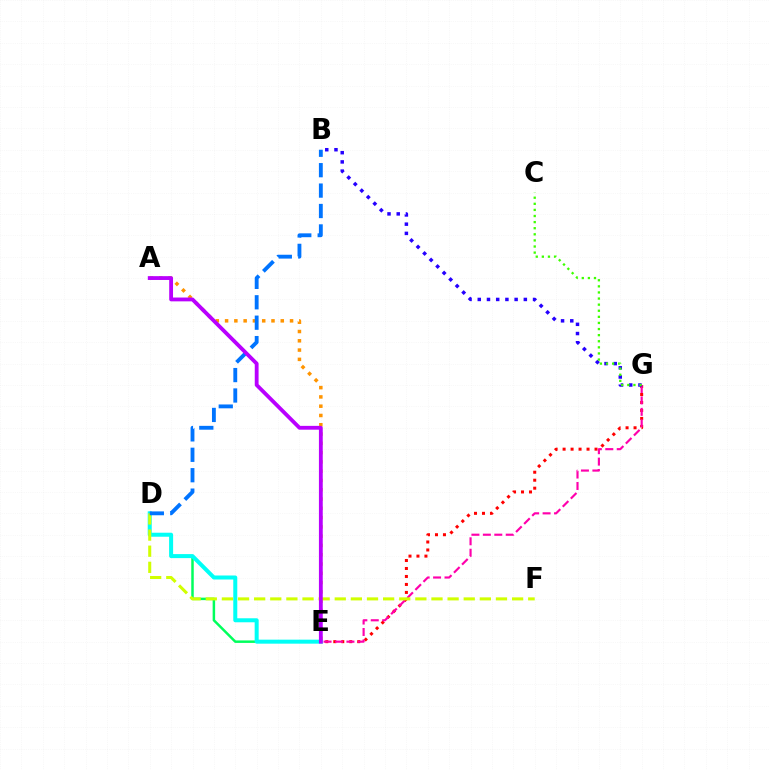{('D', 'E'): [{'color': '#00ff5c', 'line_style': 'solid', 'thickness': 1.79}, {'color': '#00fff6', 'line_style': 'solid', 'thickness': 2.88}], ('E', 'G'): [{'color': '#ff0000', 'line_style': 'dotted', 'thickness': 2.17}, {'color': '#ff00ac', 'line_style': 'dashed', 'thickness': 1.55}], ('B', 'G'): [{'color': '#2500ff', 'line_style': 'dotted', 'thickness': 2.5}], ('C', 'G'): [{'color': '#3dff00', 'line_style': 'dotted', 'thickness': 1.66}], ('A', 'E'): [{'color': '#ff9400', 'line_style': 'dotted', 'thickness': 2.52}, {'color': '#b900ff', 'line_style': 'solid', 'thickness': 2.75}], ('D', 'F'): [{'color': '#d1ff00', 'line_style': 'dashed', 'thickness': 2.19}], ('B', 'D'): [{'color': '#0074ff', 'line_style': 'dashed', 'thickness': 2.77}]}